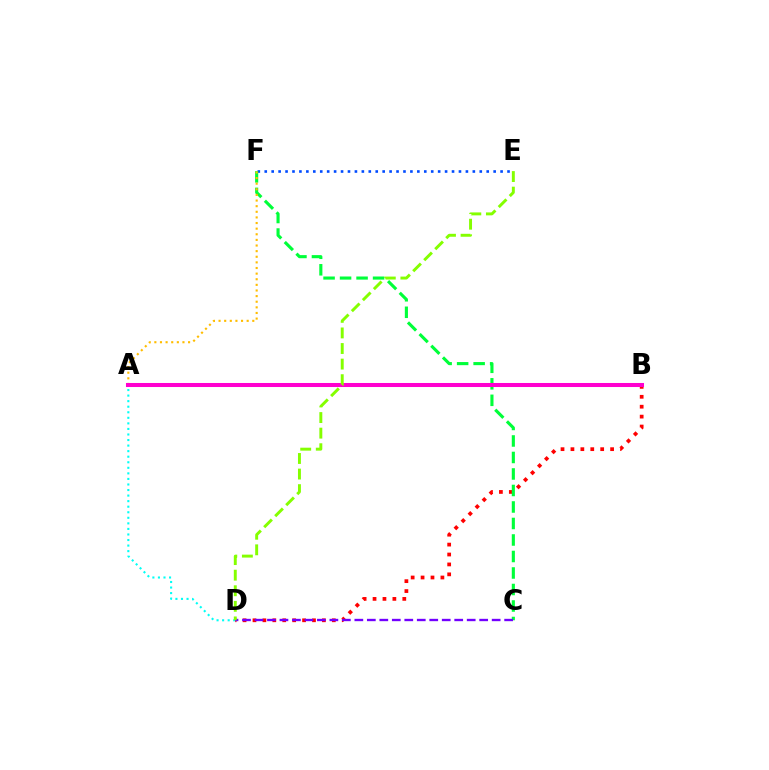{('E', 'F'): [{'color': '#004bff', 'line_style': 'dotted', 'thickness': 1.88}], ('A', 'D'): [{'color': '#00fff6', 'line_style': 'dotted', 'thickness': 1.51}], ('B', 'D'): [{'color': '#ff0000', 'line_style': 'dotted', 'thickness': 2.69}], ('C', 'F'): [{'color': '#00ff39', 'line_style': 'dashed', 'thickness': 2.24}], ('C', 'D'): [{'color': '#7200ff', 'line_style': 'dashed', 'thickness': 1.7}], ('A', 'F'): [{'color': '#ffbd00', 'line_style': 'dotted', 'thickness': 1.53}], ('A', 'B'): [{'color': '#ff00cf', 'line_style': 'solid', 'thickness': 2.91}], ('D', 'E'): [{'color': '#84ff00', 'line_style': 'dashed', 'thickness': 2.12}]}